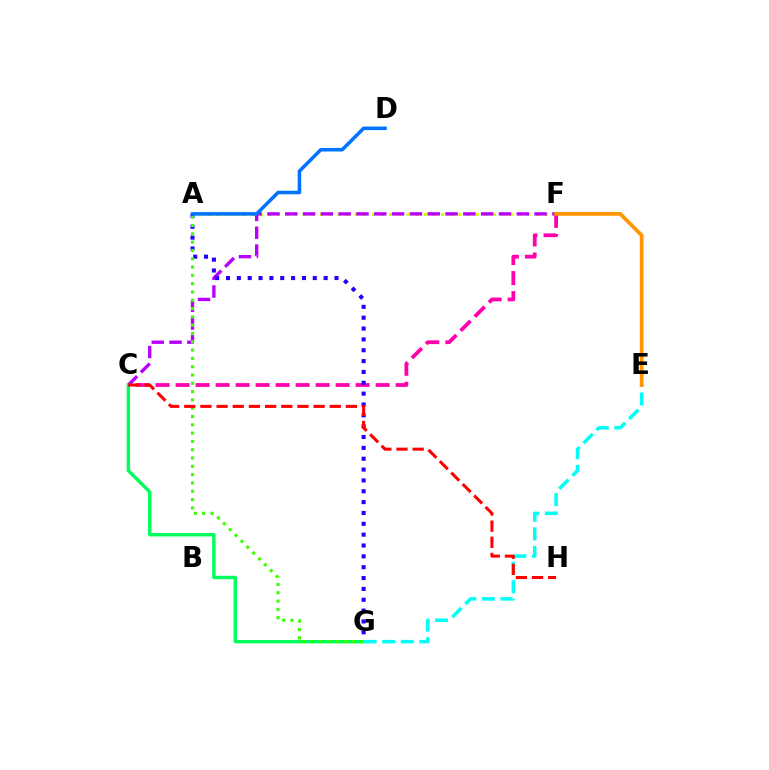{('A', 'F'): [{'color': '#d1ff00', 'line_style': 'dotted', 'thickness': 2.35}], ('C', 'F'): [{'color': '#b900ff', 'line_style': 'dashed', 'thickness': 2.42}, {'color': '#ff00ac', 'line_style': 'dashed', 'thickness': 2.72}], ('C', 'G'): [{'color': '#00ff5c', 'line_style': 'solid', 'thickness': 2.47}], ('A', 'G'): [{'color': '#2500ff', 'line_style': 'dotted', 'thickness': 2.95}, {'color': '#3dff00', 'line_style': 'dotted', 'thickness': 2.26}], ('E', 'G'): [{'color': '#00fff6', 'line_style': 'dashed', 'thickness': 2.52}], ('C', 'H'): [{'color': '#ff0000', 'line_style': 'dashed', 'thickness': 2.2}], ('A', 'D'): [{'color': '#0074ff', 'line_style': 'solid', 'thickness': 2.56}], ('E', 'F'): [{'color': '#ff9400', 'line_style': 'solid', 'thickness': 2.7}]}